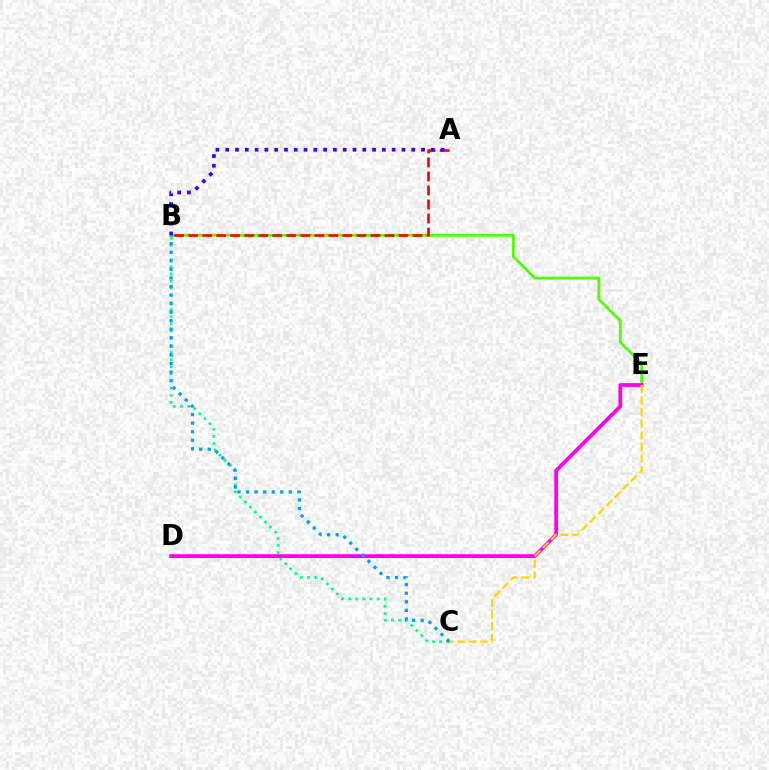{('B', 'E'): [{'color': '#4fff00', 'line_style': 'solid', 'thickness': 1.97}], ('A', 'B'): [{'color': '#ff0000', 'line_style': 'dashed', 'thickness': 1.9}, {'color': '#3700ff', 'line_style': 'dotted', 'thickness': 2.66}], ('B', 'C'): [{'color': '#00ff86', 'line_style': 'dotted', 'thickness': 1.94}, {'color': '#009eff', 'line_style': 'dotted', 'thickness': 2.33}], ('D', 'E'): [{'color': '#ff00ed', 'line_style': 'solid', 'thickness': 2.7}], ('C', 'E'): [{'color': '#ffd500', 'line_style': 'dashed', 'thickness': 1.57}]}